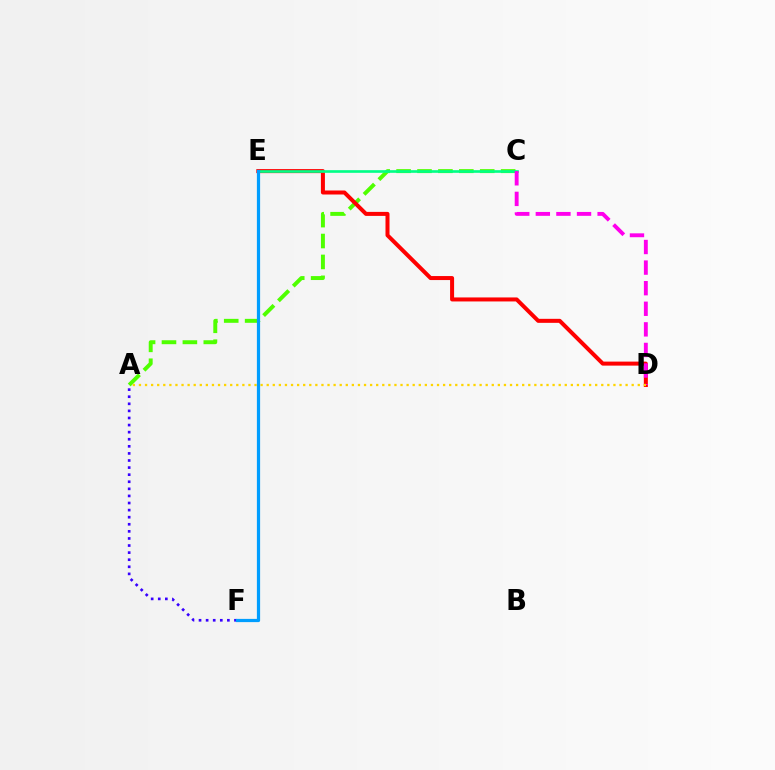{('A', 'C'): [{'color': '#4fff00', 'line_style': 'dashed', 'thickness': 2.84}], ('A', 'F'): [{'color': '#3700ff', 'line_style': 'dotted', 'thickness': 1.93}], ('D', 'E'): [{'color': '#ff0000', 'line_style': 'solid', 'thickness': 2.89}], ('C', 'E'): [{'color': '#00ff86', 'line_style': 'solid', 'thickness': 1.91}], ('C', 'D'): [{'color': '#ff00ed', 'line_style': 'dashed', 'thickness': 2.8}], ('A', 'D'): [{'color': '#ffd500', 'line_style': 'dotted', 'thickness': 1.65}], ('E', 'F'): [{'color': '#009eff', 'line_style': 'solid', 'thickness': 2.32}]}